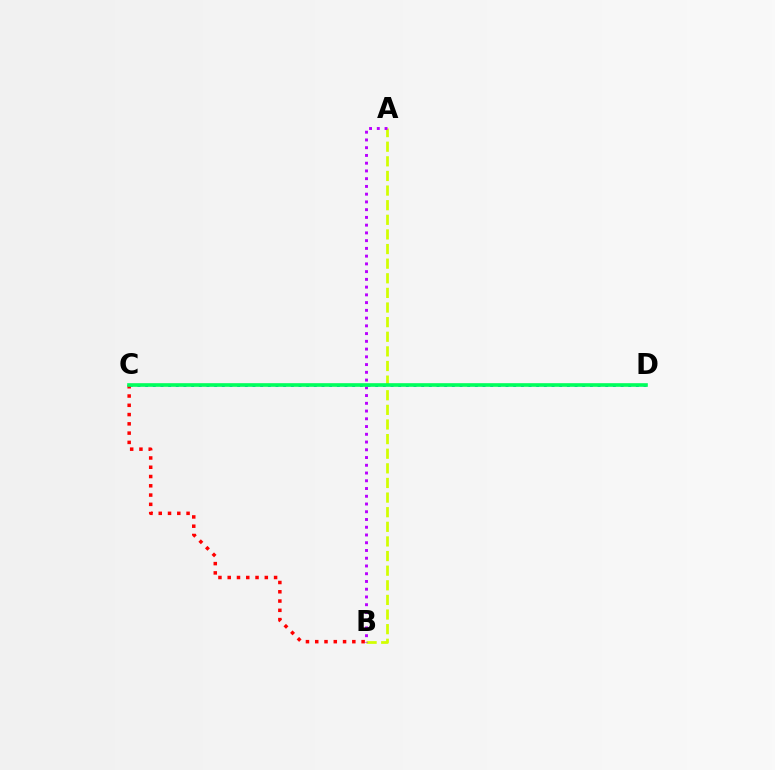{('C', 'D'): [{'color': '#0074ff', 'line_style': 'dotted', 'thickness': 2.08}, {'color': '#00ff5c', 'line_style': 'solid', 'thickness': 2.62}], ('A', 'B'): [{'color': '#d1ff00', 'line_style': 'dashed', 'thickness': 1.99}, {'color': '#b900ff', 'line_style': 'dotted', 'thickness': 2.1}], ('B', 'C'): [{'color': '#ff0000', 'line_style': 'dotted', 'thickness': 2.52}]}